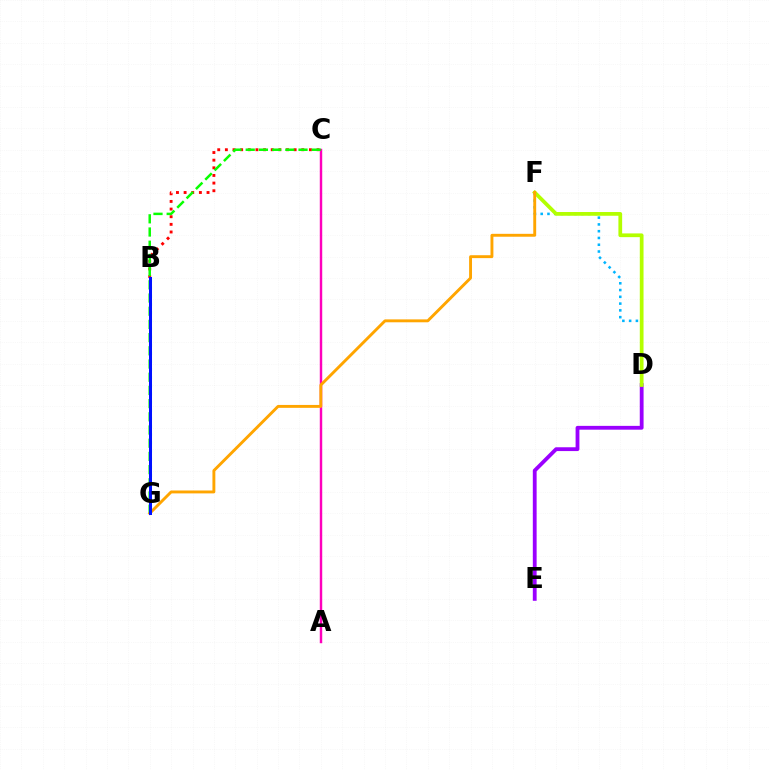{('B', 'G'): [{'color': '#00ff9d', 'line_style': 'dotted', 'thickness': 2.21}, {'color': '#0010ff', 'line_style': 'solid', 'thickness': 2.17}], ('D', 'F'): [{'color': '#00b5ff', 'line_style': 'dotted', 'thickness': 1.84}, {'color': '#b3ff00', 'line_style': 'solid', 'thickness': 2.69}], ('A', 'C'): [{'color': '#ff00bd', 'line_style': 'solid', 'thickness': 1.75}], ('D', 'E'): [{'color': '#9b00ff', 'line_style': 'solid', 'thickness': 2.74}], ('B', 'C'): [{'color': '#ff0000', 'line_style': 'dotted', 'thickness': 2.08}], ('C', 'G'): [{'color': '#08ff00', 'line_style': 'dashed', 'thickness': 1.79}], ('F', 'G'): [{'color': '#ffa500', 'line_style': 'solid', 'thickness': 2.09}]}